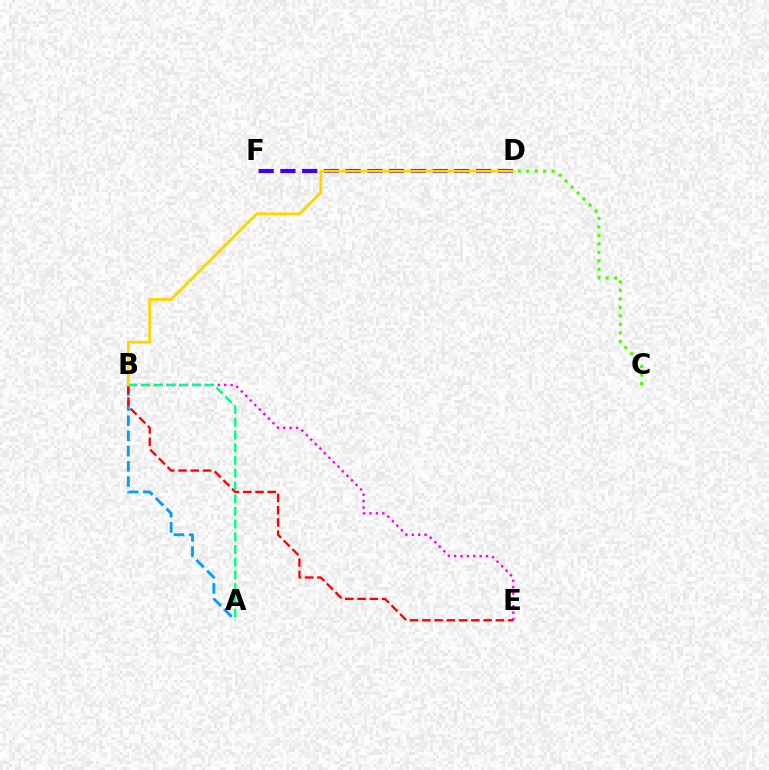{('D', 'F'): [{'color': '#3700ff', 'line_style': 'dashed', 'thickness': 2.95}], ('A', 'B'): [{'color': '#009eff', 'line_style': 'dashed', 'thickness': 2.07}, {'color': '#00ff86', 'line_style': 'dashed', 'thickness': 1.73}], ('B', 'E'): [{'color': '#ff00ed', 'line_style': 'dotted', 'thickness': 1.74}, {'color': '#ff0000', 'line_style': 'dashed', 'thickness': 1.67}], ('C', 'D'): [{'color': '#4fff00', 'line_style': 'dotted', 'thickness': 2.31}], ('B', 'D'): [{'color': '#ffd500', 'line_style': 'solid', 'thickness': 2.03}]}